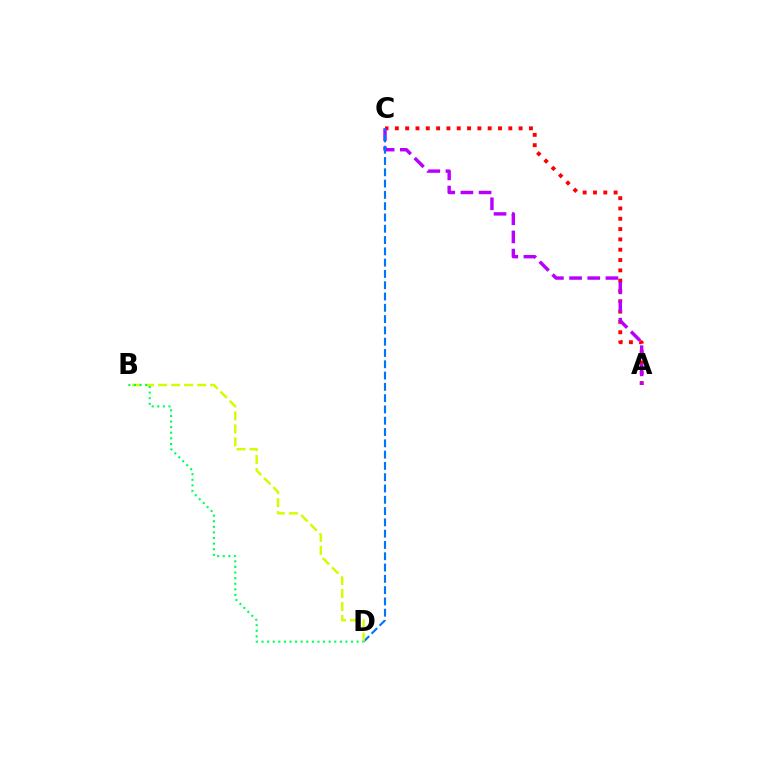{('A', 'C'): [{'color': '#ff0000', 'line_style': 'dotted', 'thickness': 2.8}, {'color': '#b900ff', 'line_style': 'dashed', 'thickness': 2.47}], ('C', 'D'): [{'color': '#0074ff', 'line_style': 'dashed', 'thickness': 1.53}], ('B', 'D'): [{'color': '#d1ff00', 'line_style': 'dashed', 'thickness': 1.77}, {'color': '#00ff5c', 'line_style': 'dotted', 'thickness': 1.52}]}